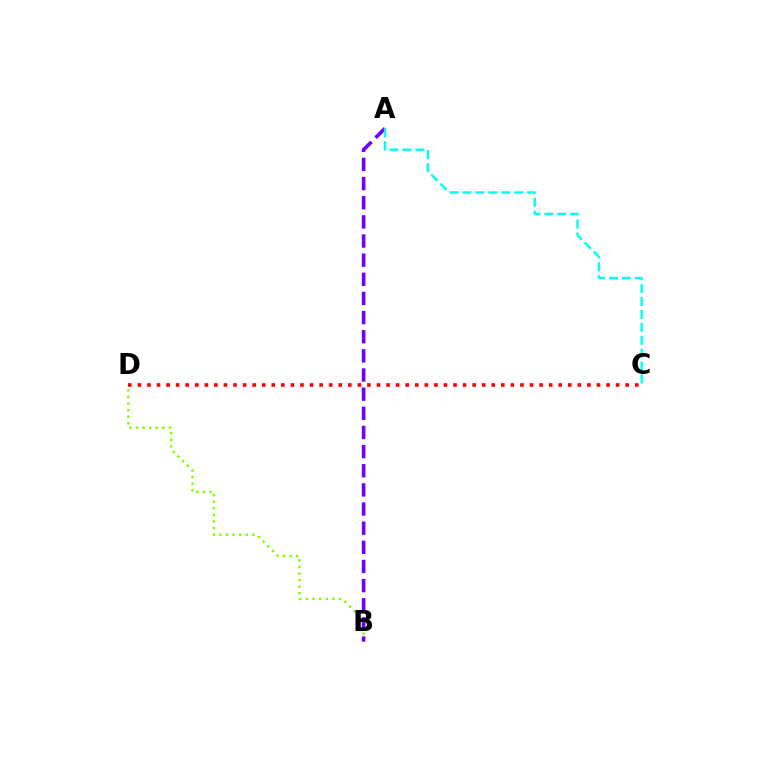{('B', 'D'): [{'color': '#84ff00', 'line_style': 'dotted', 'thickness': 1.79}], ('A', 'B'): [{'color': '#7200ff', 'line_style': 'dashed', 'thickness': 2.6}], ('A', 'C'): [{'color': '#00fff6', 'line_style': 'dashed', 'thickness': 1.75}], ('C', 'D'): [{'color': '#ff0000', 'line_style': 'dotted', 'thickness': 2.6}]}